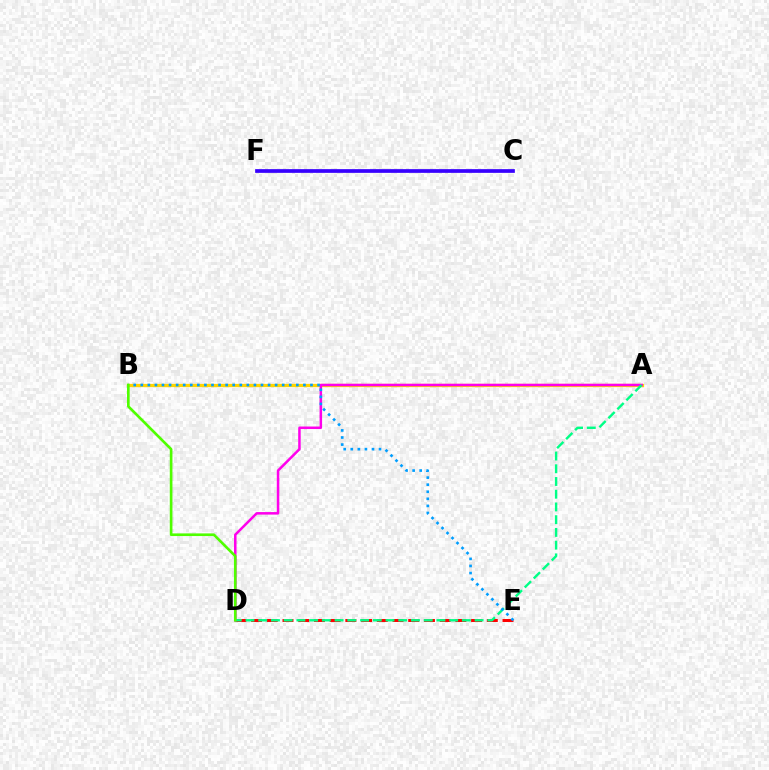{('A', 'B'): [{'color': '#ffd500', 'line_style': 'solid', 'thickness': 2.35}], ('D', 'E'): [{'color': '#ff0000', 'line_style': 'dashed', 'thickness': 2.14}], ('A', 'D'): [{'color': '#ff00ed', 'line_style': 'solid', 'thickness': 1.81}, {'color': '#00ff86', 'line_style': 'dashed', 'thickness': 1.73}], ('C', 'F'): [{'color': '#3700ff', 'line_style': 'solid', 'thickness': 2.67}], ('B', 'E'): [{'color': '#009eff', 'line_style': 'dotted', 'thickness': 1.92}], ('B', 'D'): [{'color': '#4fff00', 'line_style': 'solid', 'thickness': 1.91}]}